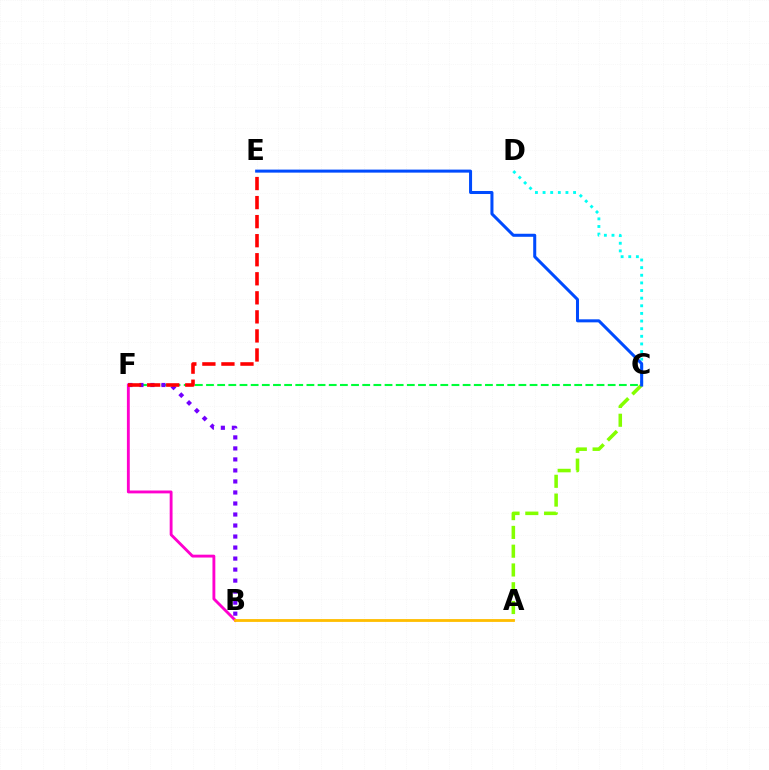{('C', 'F'): [{'color': '#00ff39', 'line_style': 'dashed', 'thickness': 1.52}], ('B', 'F'): [{'color': '#7200ff', 'line_style': 'dotted', 'thickness': 2.99}, {'color': '#ff00cf', 'line_style': 'solid', 'thickness': 2.06}], ('C', 'D'): [{'color': '#00fff6', 'line_style': 'dotted', 'thickness': 2.07}], ('A', 'C'): [{'color': '#84ff00', 'line_style': 'dashed', 'thickness': 2.55}], ('E', 'F'): [{'color': '#ff0000', 'line_style': 'dashed', 'thickness': 2.59}], ('A', 'B'): [{'color': '#ffbd00', 'line_style': 'solid', 'thickness': 2.03}], ('C', 'E'): [{'color': '#004bff', 'line_style': 'solid', 'thickness': 2.18}]}